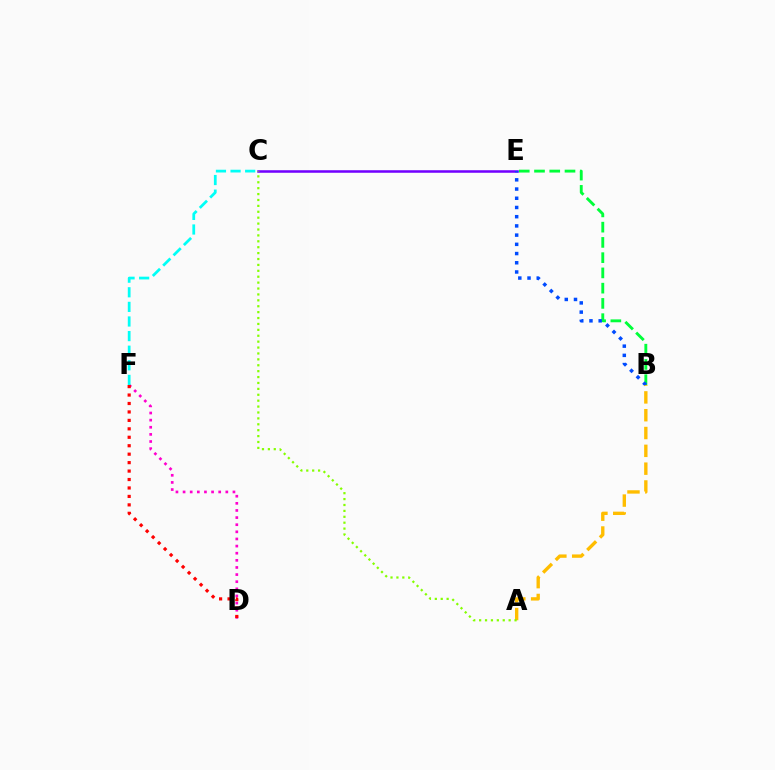{('D', 'F'): [{'color': '#ff00cf', 'line_style': 'dotted', 'thickness': 1.94}, {'color': '#ff0000', 'line_style': 'dotted', 'thickness': 2.3}], ('B', 'E'): [{'color': '#00ff39', 'line_style': 'dashed', 'thickness': 2.07}, {'color': '#004bff', 'line_style': 'dotted', 'thickness': 2.5}], ('C', 'E'): [{'color': '#7200ff', 'line_style': 'solid', 'thickness': 1.82}], ('A', 'B'): [{'color': '#ffbd00', 'line_style': 'dashed', 'thickness': 2.42}], ('C', 'F'): [{'color': '#00fff6', 'line_style': 'dashed', 'thickness': 1.98}], ('A', 'C'): [{'color': '#84ff00', 'line_style': 'dotted', 'thickness': 1.6}]}